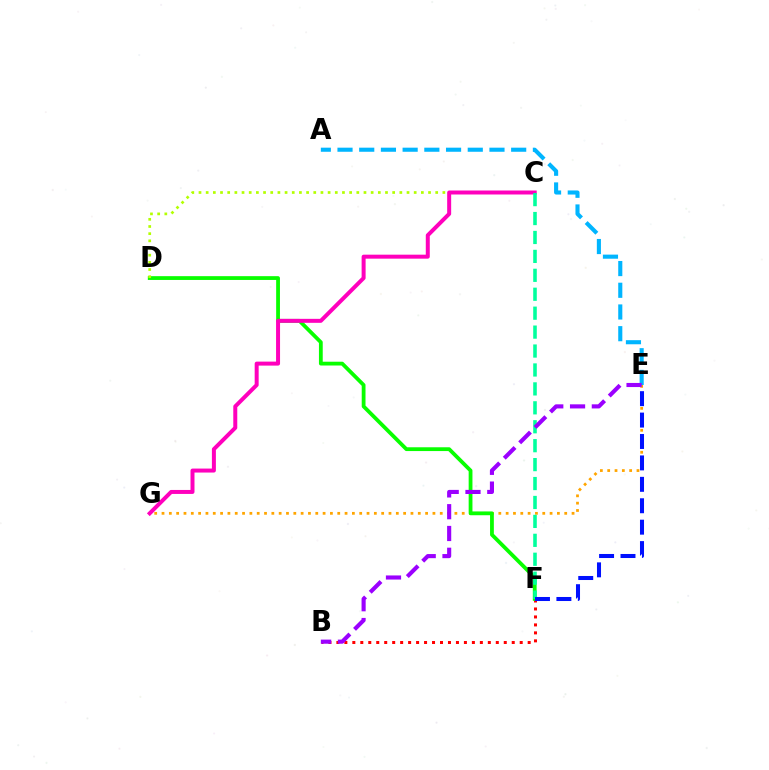{('E', 'G'): [{'color': '#ffa500', 'line_style': 'dotted', 'thickness': 1.99}], ('B', 'F'): [{'color': '#ff0000', 'line_style': 'dotted', 'thickness': 2.17}], ('D', 'F'): [{'color': '#08ff00', 'line_style': 'solid', 'thickness': 2.73}], ('A', 'E'): [{'color': '#00b5ff', 'line_style': 'dashed', 'thickness': 2.95}], ('C', 'D'): [{'color': '#b3ff00', 'line_style': 'dotted', 'thickness': 1.95}], ('C', 'G'): [{'color': '#ff00bd', 'line_style': 'solid', 'thickness': 2.87}], ('C', 'F'): [{'color': '#00ff9d', 'line_style': 'dashed', 'thickness': 2.57}], ('E', 'F'): [{'color': '#0010ff', 'line_style': 'dashed', 'thickness': 2.91}], ('B', 'E'): [{'color': '#9b00ff', 'line_style': 'dashed', 'thickness': 2.96}]}